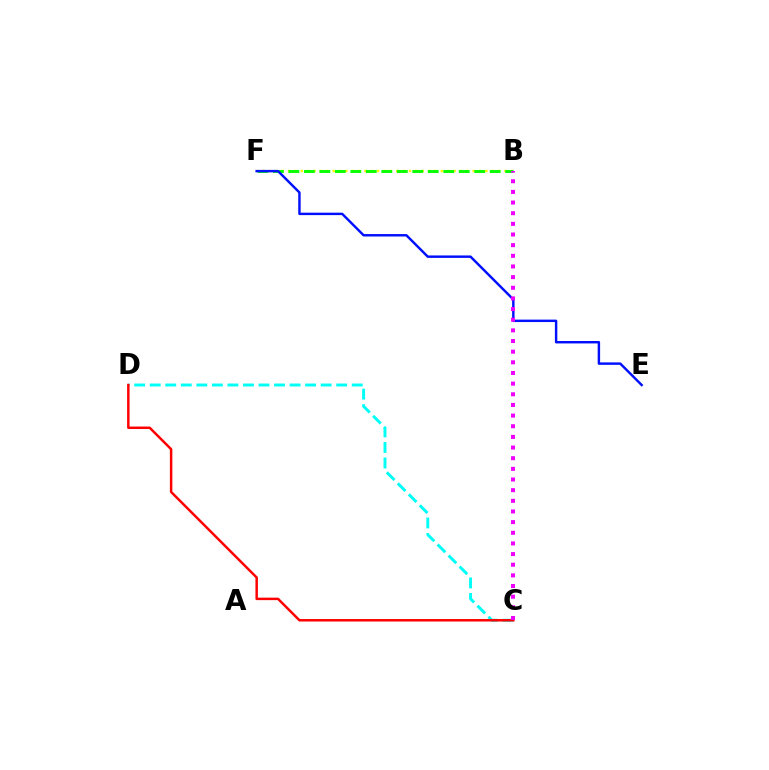{('C', 'D'): [{'color': '#00fff6', 'line_style': 'dashed', 'thickness': 2.11}, {'color': '#ff0000', 'line_style': 'solid', 'thickness': 1.78}], ('B', 'F'): [{'color': '#fcf500', 'line_style': 'dotted', 'thickness': 1.73}, {'color': '#08ff00', 'line_style': 'dashed', 'thickness': 2.1}], ('E', 'F'): [{'color': '#0010ff', 'line_style': 'solid', 'thickness': 1.76}], ('B', 'C'): [{'color': '#ee00ff', 'line_style': 'dotted', 'thickness': 2.89}]}